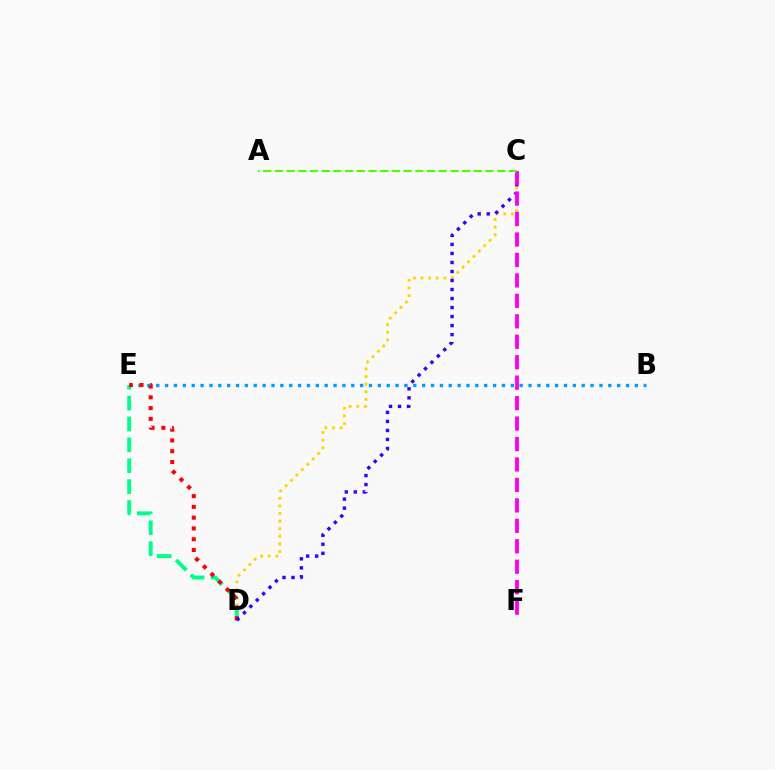{('C', 'D'): [{'color': '#ffd500', 'line_style': 'dotted', 'thickness': 2.07}, {'color': '#3700ff', 'line_style': 'dotted', 'thickness': 2.45}], ('B', 'E'): [{'color': '#009eff', 'line_style': 'dotted', 'thickness': 2.41}], ('D', 'E'): [{'color': '#00ff86', 'line_style': 'dashed', 'thickness': 2.84}, {'color': '#ff0000', 'line_style': 'dotted', 'thickness': 2.93}], ('C', 'F'): [{'color': '#ff00ed', 'line_style': 'dashed', 'thickness': 2.78}], ('A', 'C'): [{'color': '#4fff00', 'line_style': 'dashed', 'thickness': 1.59}]}